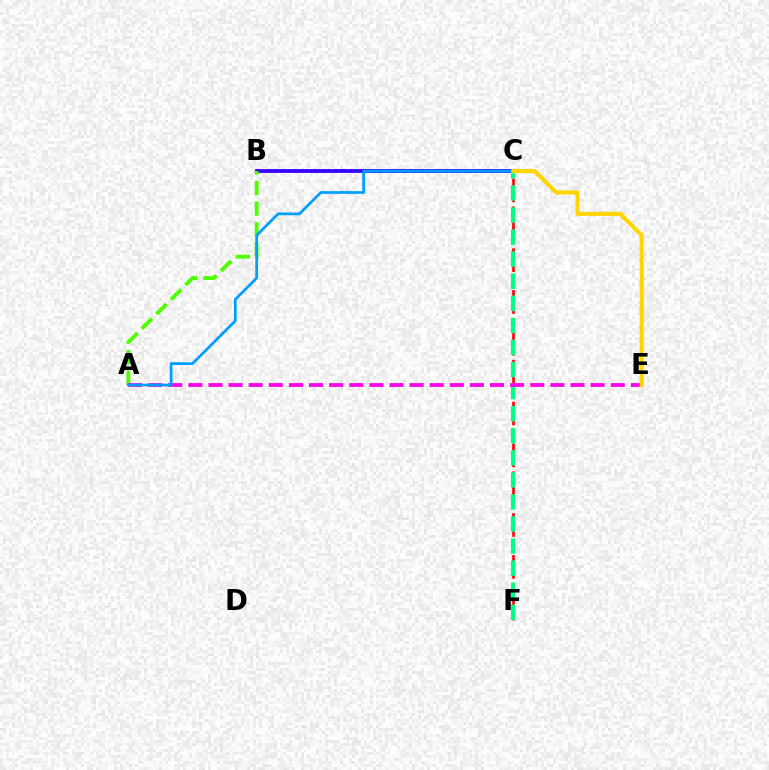{('C', 'F'): [{'color': '#ff0000', 'line_style': 'dashed', 'thickness': 1.89}, {'color': '#00ff86', 'line_style': 'dashed', 'thickness': 3.0}], ('B', 'C'): [{'color': '#3700ff', 'line_style': 'solid', 'thickness': 2.73}], ('A', 'B'): [{'color': '#4fff00', 'line_style': 'dashed', 'thickness': 2.8}], ('A', 'E'): [{'color': '#ff00ed', 'line_style': 'dashed', 'thickness': 2.73}], ('A', 'C'): [{'color': '#009eff', 'line_style': 'solid', 'thickness': 1.97}], ('C', 'E'): [{'color': '#ffd500', 'line_style': 'solid', 'thickness': 2.95}]}